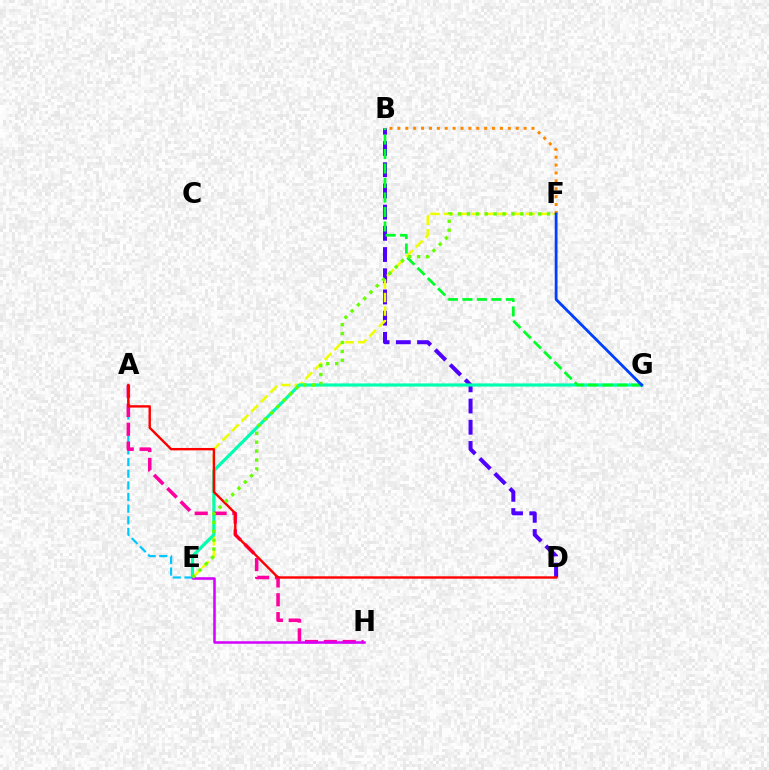{('B', 'D'): [{'color': '#4f00ff', 'line_style': 'dashed', 'thickness': 2.88}], ('E', 'F'): [{'color': '#eeff00', 'line_style': 'dashed', 'thickness': 1.84}, {'color': '#66ff00', 'line_style': 'dotted', 'thickness': 2.42}], ('E', 'G'): [{'color': '#00ffaf', 'line_style': 'solid', 'thickness': 2.28}], ('A', 'E'): [{'color': '#00c7ff', 'line_style': 'dashed', 'thickness': 1.58}], ('A', 'H'): [{'color': '#ff00a0', 'line_style': 'dashed', 'thickness': 2.56}], ('B', 'G'): [{'color': '#00ff27', 'line_style': 'dashed', 'thickness': 1.97}], ('A', 'D'): [{'color': '#ff0000', 'line_style': 'solid', 'thickness': 1.73}], ('B', 'F'): [{'color': '#ff8800', 'line_style': 'dotted', 'thickness': 2.14}], ('E', 'H'): [{'color': '#d600ff', 'line_style': 'solid', 'thickness': 1.8}], ('F', 'G'): [{'color': '#003fff', 'line_style': 'solid', 'thickness': 2.01}]}